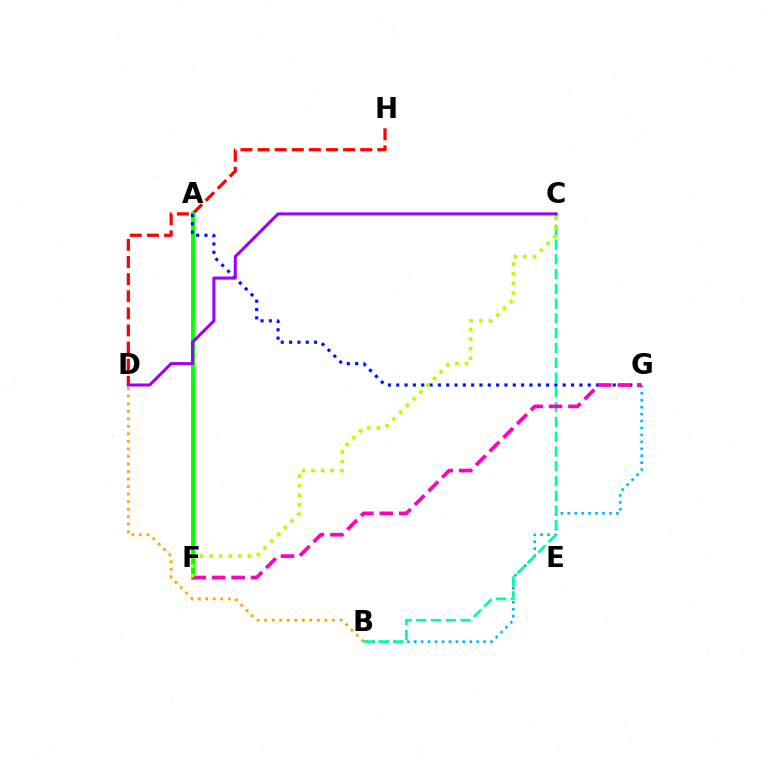{('B', 'D'): [{'color': '#ffa500', 'line_style': 'dotted', 'thickness': 2.05}], ('B', 'G'): [{'color': '#00b5ff', 'line_style': 'dotted', 'thickness': 1.89}], ('D', 'H'): [{'color': '#ff0000', 'line_style': 'dashed', 'thickness': 2.32}], ('A', 'F'): [{'color': '#08ff00', 'line_style': 'solid', 'thickness': 2.83}], ('B', 'C'): [{'color': '#00ff9d', 'line_style': 'dashed', 'thickness': 2.01}], ('A', 'G'): [{'color': '#0010ff', 'line_style': 'dotted', 'thickness': 2.26}], ('F', 'G'): [{'color': '#ff00bd', 'line_style': 'dashed', 'thickness': 2.64}], ('C', 'D'): [{'color': '#9b00ff', 'line_style': 'solid', 'thickness': 2.19}], ('C', 'F'): [{'color': '#b3ff00', 'line_style': 'dotted', 'thickness': 2.6}]}